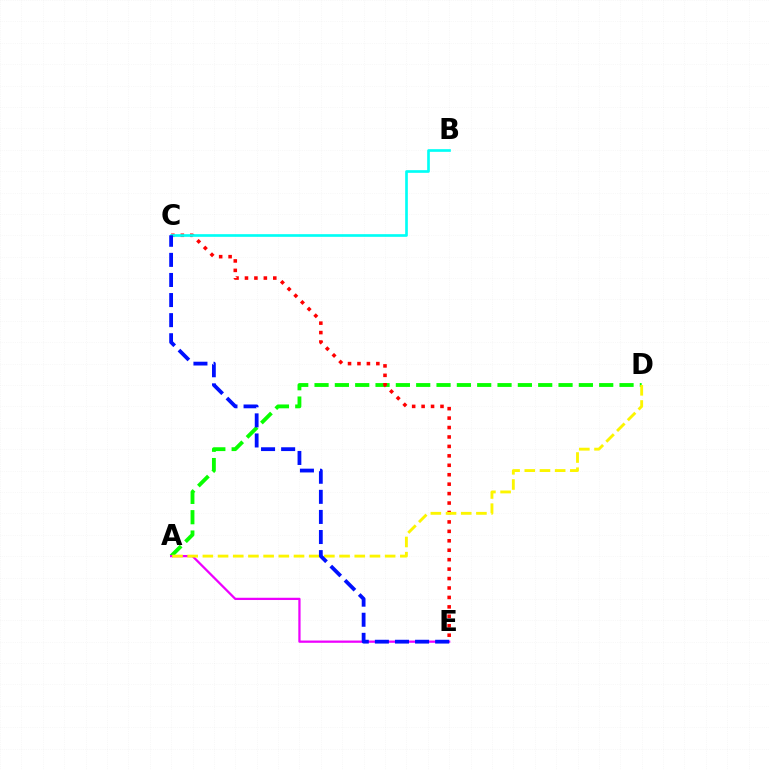{('A', 'D'): [{'color': '#08ff00', 'line_style': 'dashed', 'thickness': 2.76}, {'color': '#fcf500', 'line_style': 'dashed', 'thickness': 2.06}], ('A', 'E'): [{'color': '#ee00ff', 'line_style': 'solid', 'thickness': 1.62}], ('C', 'E'): [{'color': '#ff0000', 'line_style': 'dotted', 'thickness': 2.56}, {'color': '#0010ff', 'line_style': 'dashed', 'thickness': 2.73}], ('B', 'C'): [{'color': '#00fff6', 'line_style': 'solid', 'thickness': 1.92}]}